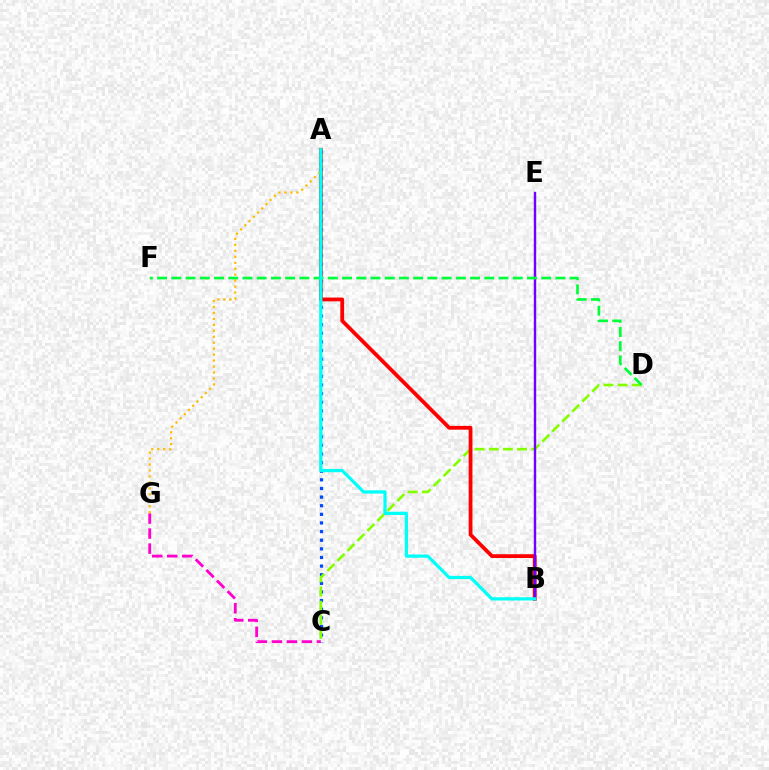{('A', 'C'): [{'color': '#004bff', 'line_style': 'dotted', 'thickness': 2.34}], ('C', 'D'): [{'color': '#84ff00', 'line_style': 'dashed', 'thickness': 1.92}], ('A', 'B'): [{'color': '#ff0000', 'line_style': 'solid', 'thickness': 2.72}, {'color': '#00fff6', 'line_style': 'solid', 'thickness': 2.33}], ('B', 'E'): [{'color': '#7200ff', 'line_style': 'solid', 'thickness': 1.73}], ('C', 'G'): [{'color': '#ff00cf', 'line_style': 'dashed', 'thickness': 2.04}], ('A', 'G'): [{'color': '#ffbd00', 'line_style': 'dotted', 'thickness': 1.62}], ('D', 'F'): [{'color': '#00ff39', 'line_style': 'dashed', 'thickness': 1.93}]}